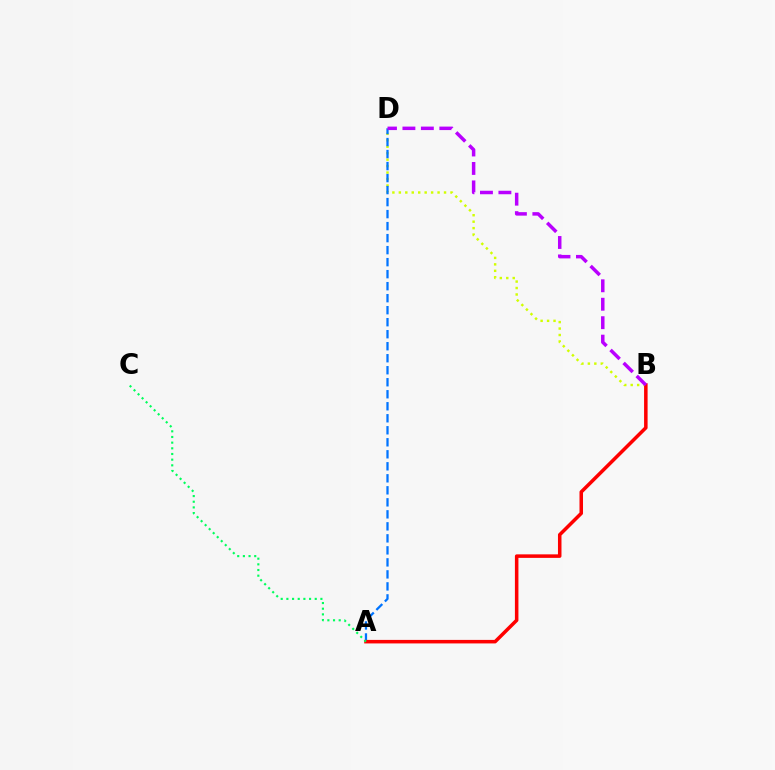{('B', 'D'): [{'color': '#d1ff00', 'line_style': 'dotted', 'thickness': 1.75}, {'color': '#b900ff', 'line_style': 'dashed', 'thickness': 2.51}], ('A', 'D'): [{'color': '#0074ff', 'line_style': 'dashed', 'thickness': 1.63}], ('A', 'B'): [{'color': '#ff0000', 'line_style': 'solid', 'thickness': 2.53}], ('A', 'C'): [{'color': '#00ff5c', 'line_style': 'dotted', 'thickness': 1.54}]}